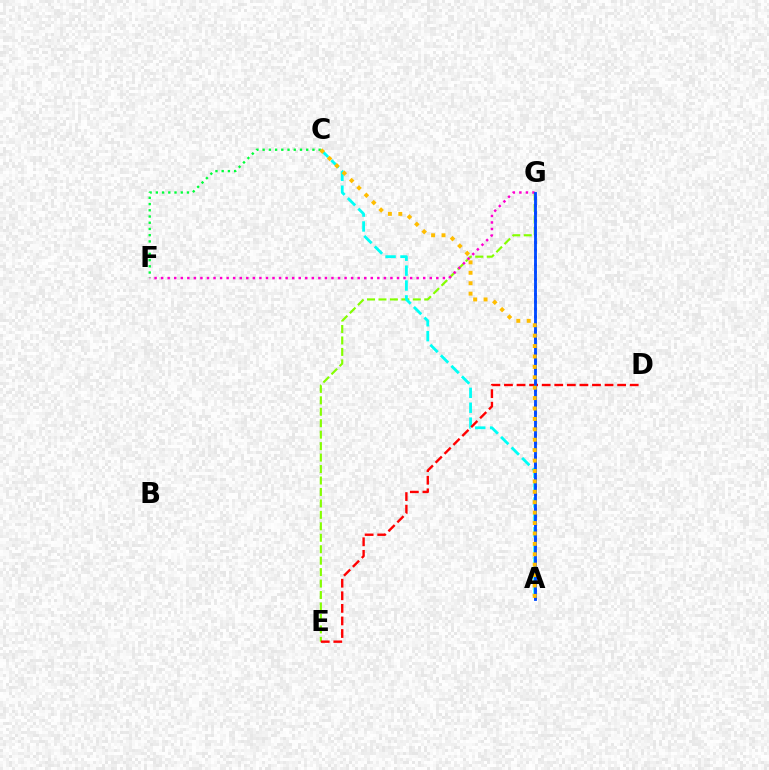{('E', 'G'): [{'color': '#84ff00', 'line_style': 'dashed', 'thickness': 1.56}], ('A', 'G'): [{'color': '#7200ff', 'line_style': 'dotted', 'thickness': 2.01}, {'color': '#004bff', 'line_style': 'solid', 'thickness': 2.05}], ('A', 'C'): [{'color': '#00fff6', 'line_style': 'dashed', 'thickness': 2.02}, {'color': '#ffbd00', 'line_style': 'dotted', 'thickness': 2.83}], ('C', 'F'): [{'color': '#00ff39', 'line_style': 'dotted', 'thickness': 1.69}], ('D', 'E'): [{'color': '#ff0000', 'line_style': 'dashed', 'thickness': 1.71}], ('F', 'G'): [{'color': '#ff00cf', 'line_style': 'dotted', 'thickness': 1.78}]}